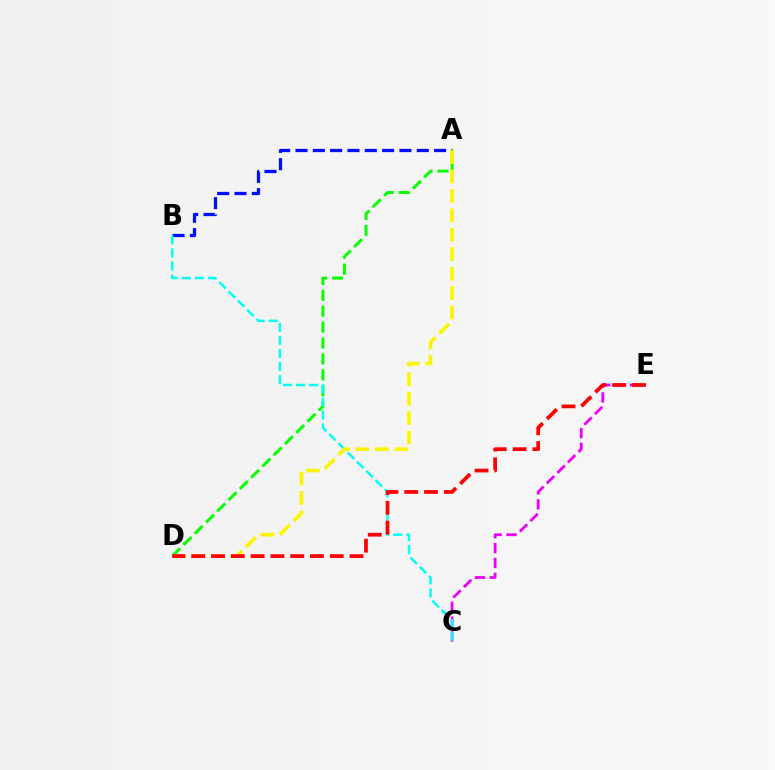{('C', 'E'): [{'color': '#ee00ff', 'line_style': 'dashed', 'thickness': 2.02}], ('A', 'B'): [{'color': '#0010ff', 'line_style': 'dashed', 'thickness': 2.35}], ('A', 'D'): [{'color': '#08ff00', 'line_style': 'dashed', 'thickness': 2.16}, {'color': '#fcf500', 'line_style': 'dashed', 'thickness': 2.64}], ('B', 'C'): [{'color': '#00fff6', 'line_style': 'dashed', 'thickness': 1.78}], ('D', 'E'): [{'color': '#ff0000', 'line_style': 'dashed', 'thickness': 2.69}]}